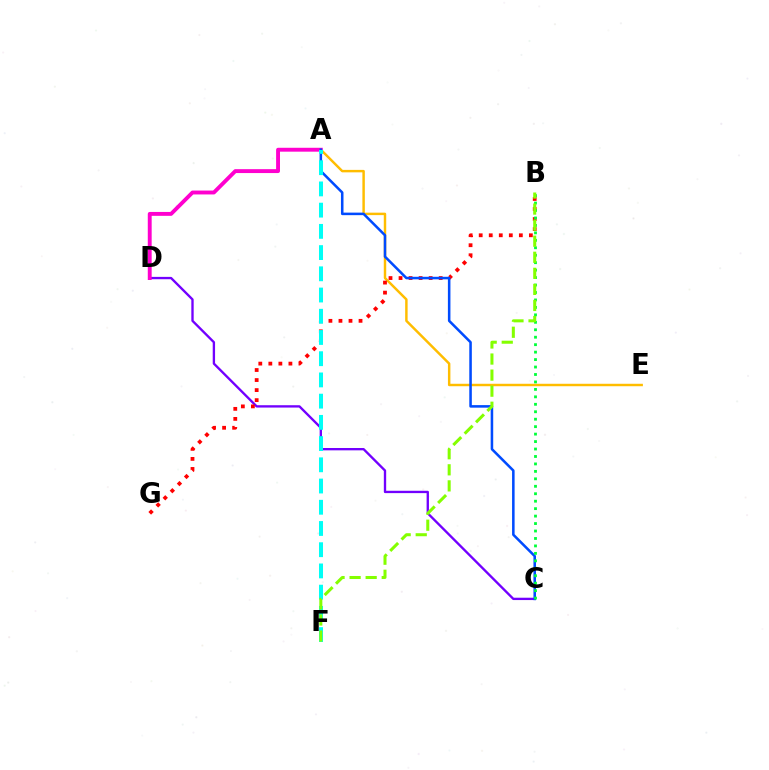{('A', 'E'): [{'color': '#ffbd00', 'line_style': 'solid', 'thickness': 1.77}], ('C', 'D'): [{'color': '#7200ff', 'line_style': 'solid', 'thickness': 1.69}], ('A', 'D'): [{'color': '#ff00cf', 'line_style': 'solid', 'thickness': 2.8}], ('B', 'G'): [{'color': '#ff0000', 'line_style': 'dotted', 'thickness': 2.73}], ('A', 'C'): [{'color': '#004bff', 'line_style': 'solid', 'thickness': 1.83}], ('A', 'F'): [{'color': '#00fff6', 'line_style': 'dashed', 'thickness': 2.88}], ('B', 'C'): [{'color': '#00ff39', 'line_style': 'dotted', 'thickness': 2.03}], ('B', 'F'): [{'color': '#84ff00', 'line_style': 'dashed', 'thickness': 2.18}]}